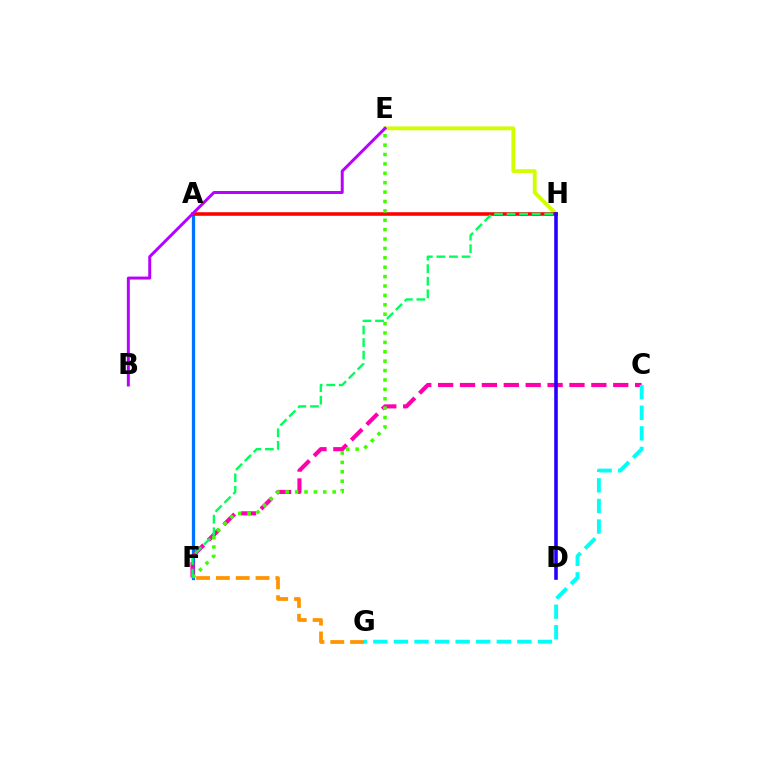{('E', 'H'): [{'color': '#d1ff00', 'line_style': 'solid', 'thickness': 2.77}], ('A', 'F'): [{'color': '#0074ff', 'line_style': 'solid', 'thickness': 2.36}], ('A', 'H'): [{'color': '#ff0000', 'line_style': 'solid', 'thickness': 2.57}], ('C', 'F'): [{'color': '#ff00ac', 'line_style': 'dashed', 'thickness': 2.97}], ('B', 'E'): [{'color': '#b900ff', 'line_style': 'solid', 'thickness': 2.13}], ('E', 'F'): [{'color': '#3dff00', 'line_style': 'dotted', 'thickness': 2.55}], ('D', 'H'): [{'color': '#2500ff', 'line_style': 'solid', 'thickness': 2.59}], ('C', 'G'): [{'color': '#00fff6', 'line_style': 'dashed', 'thickness': 2.79}], ('F', 'H'): [{'color': '#00ff5c', 'line_style': 'dashed', 'thickness': 1.71}], ('F', 'G'): [{'color': '#ff9400', 'line_style': 'dashed', 'thickness': 2.69}]}